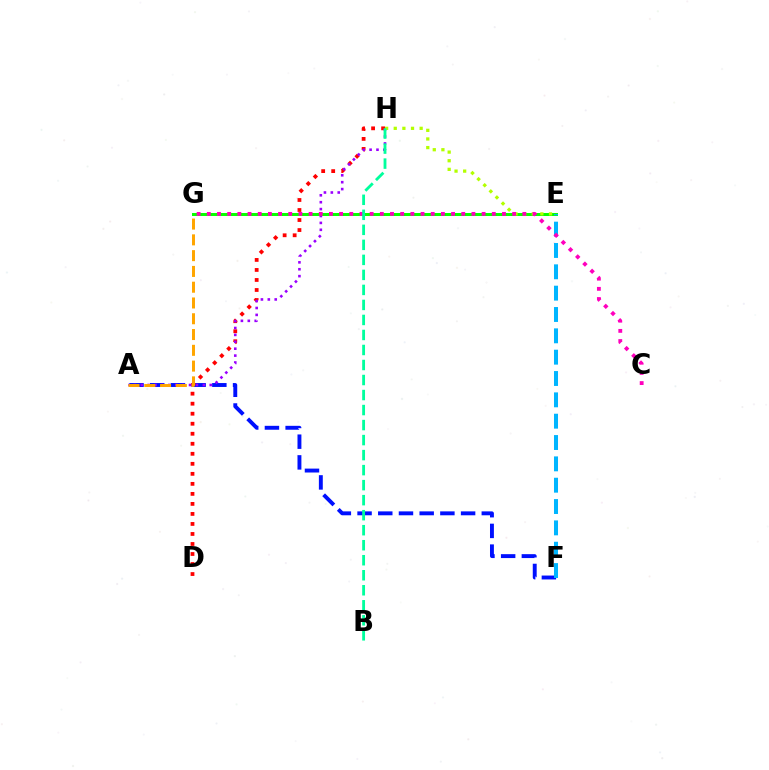{('A', 'F'): [{'color': '#0010ff', 'line_style': 'dashed', 'thickness': 2.81}], ('D', 'H'): [{'color': '#ff0000', 'line_style': 'dotted', 'thickness': 2.72}], ('A', 'H'): [{'color': '#9b00ff', 'line_style': 'dotted', 'thickness': 1.87}], ('E', 'G'): [{'color': '#08ff00', 'line_style': 'solid', 'thickness': 2.15}], ('E', 'H'): [{'color': '#b3ff00', 'line_style': 'dotted', 'thickness': 2.34}], ('E', 'F'): [{'color': '#00b5ff', 'line_style': 'dashed', 'thickness': 2.9}], ('C', 'G'): [{'color': '#ff00bd', 'line_style': 'dotted', 'thickness': 2.77}], ('A', 'G'): [{'color': '#ffa500', 'line_style': 'dashed', 'thickness': 2.14}], ('B', 'H'): [{'color': '#00ff9d', 'line_style': 'dashed', 'thickness': 2.04}]}